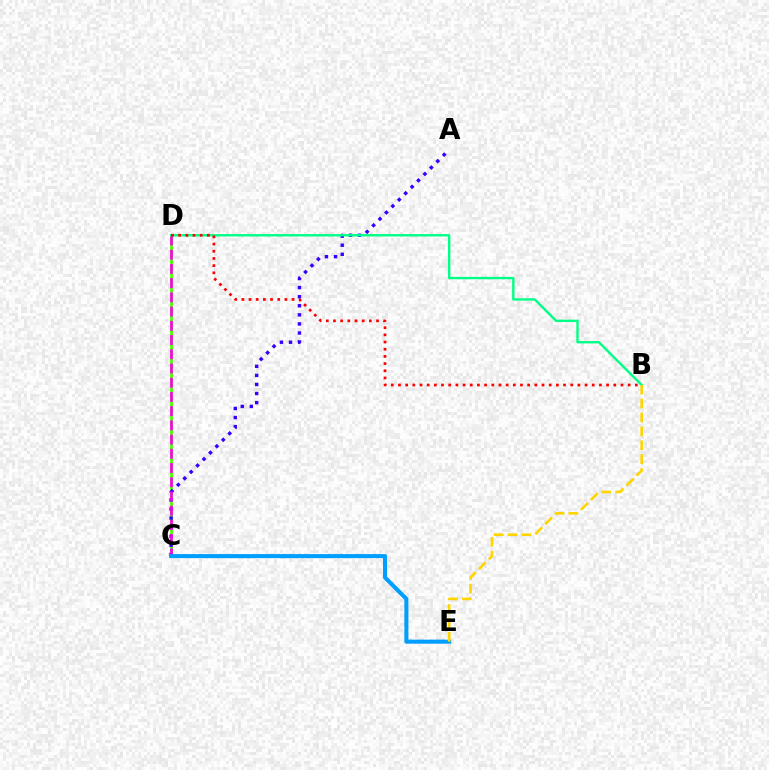{('C', 'D'): [{'color': '#4fff00', 'line_style': 'solid', 'thickness': 1.99}, {'color': '#ff00ed', 'line_style': 'dashed', 'thickness': 1.93}], ('A', 'C'): [{'color': '#3700ff', 'line_style': 'dotted', 'thickness': 2.47}], ('B', 'D'): [{'color': '#00ff86', 'line_style': 'solid', 'thickness': 1.71}, {'color': '#ff0000', 'line_style': 'dotted', 'thickness': 1.95}], ('C', 'E'): [{'color': '#009eff', 'line_style': 'solid', 'thickness': 2.92}], ('B', 'E'): [{'color': '#ffd500', 'line_style': 'dashed', 'thickness': 1.89}]}